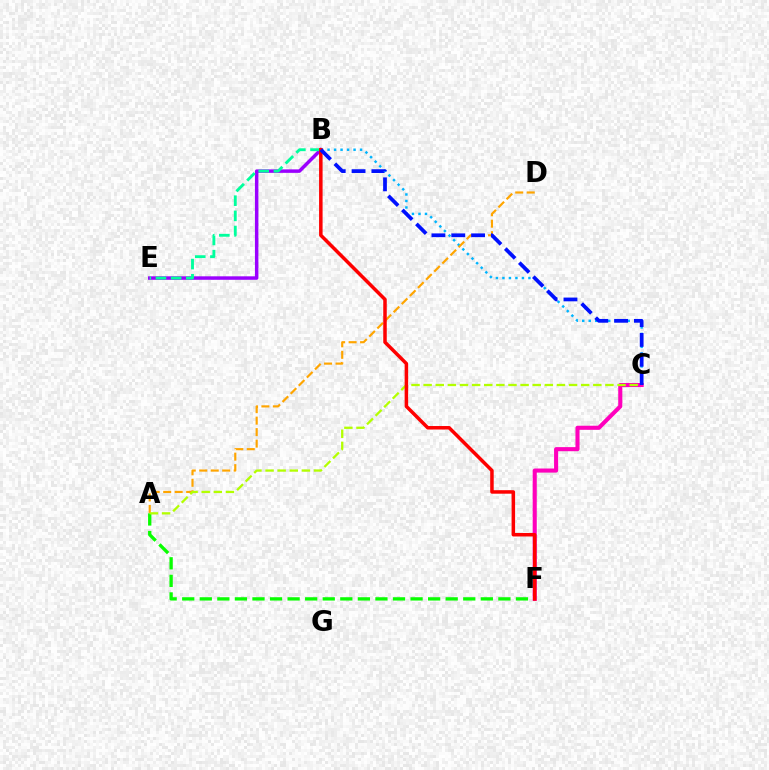{('A', 'F'): [{'color': '#08ff00', 'line_style': 'dashed', 'thickness': 2.39}], ('B', 'C'): [{'color': '#00b5ff', 'line_style': 'dotted', 'thickness': 1.77}, {'color': '#0010ff', 'line_style': 'dashed', 'thickness': 2.69}], ('A', 'D'): [{'color': '#ffa500', 'line_style': 'dashed', 'thickness': 1.56}], ('C', 'F'): [{'color': '#ff00bd', 'line_style': 'solid', 'thickness': 2.94}], ('A', 'C'): [{'color': '#b3ff00', 'line_style': 'dashed', 'thickness': 1.65}], ('B', 'E'): [{'color': '#9b00ff', 'line_style': 'solid', 'thickness': 2.5}, {'color': '#00ff9d', 'line_style': 'dashed', 'thickness': 2.06}], ('B', 'F'): [{'color': '#ff0000', 'line_style': 'solid', 'thickness': 2.53}]}